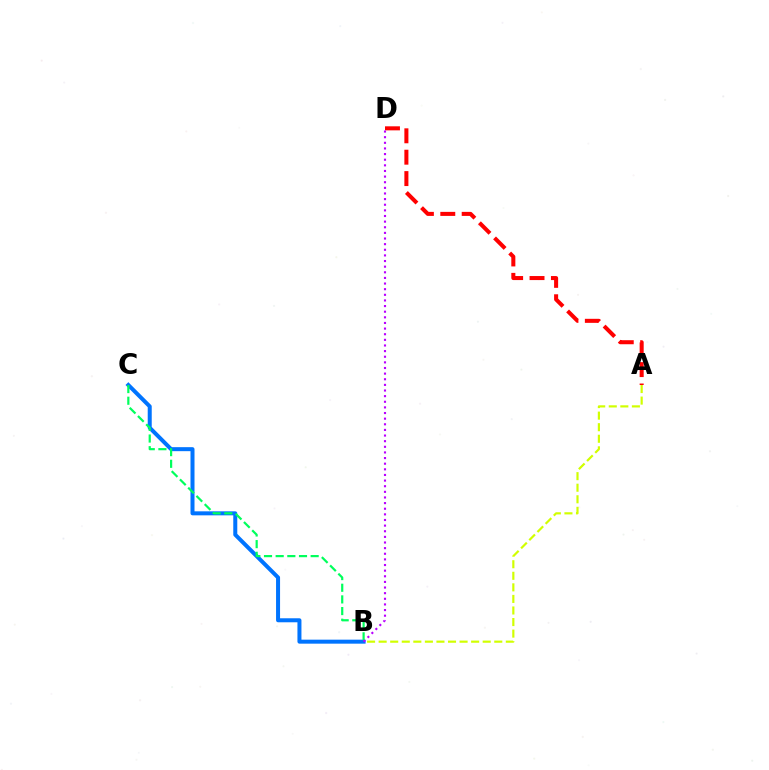{('B', 'C'): [{'color': '#0074ff', 'line_style': 'solid', 'thickness': 2.88}, {'color': '#00ff5c', 'line_style': 'dashed', 'thickness': 1.58}], ('A', 'D'): [{'color': '#ff0000', 'line_style': 'dashed', 'thickness': 2.91}], ('A', 'B'): [{'color': '#d1ff00', 'line_style': 'dashed', 'thickness': 1.57}], ('B', 'D'): [{'color': '#b900ff', 'line_style': 'dotted', 'thickness': 1.53}]}